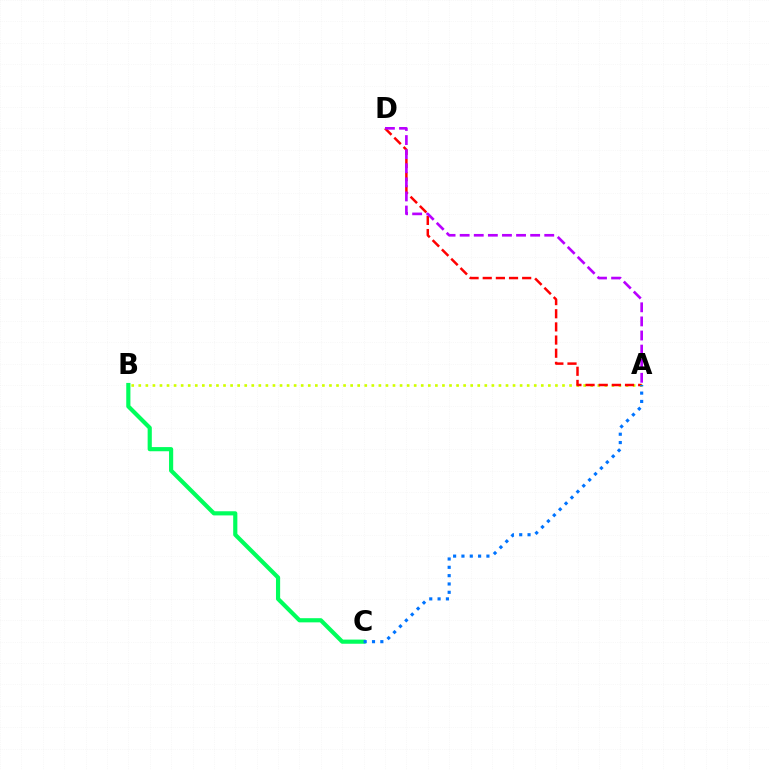{('A', 'B'): [{'color': '#d1ff00', 'line_style': 'dotted', 'thickness': 1.92}], ('B', 'C'): [{'color': '#00ff5c', 'line_style': 'solid', 'thickness': 3.0}], ('A', 'D'): [{'color': '#ff0000', 'line_style': 'dashed', 'thickness': 1.79}, {'color': '#b900ff', 'line_style': 'dashed', 'thickness': 1.91}], ('A', 'C'): [{'color': '#0074ff', 'line_style': 'dotted', 'thickness': 2.26}]}